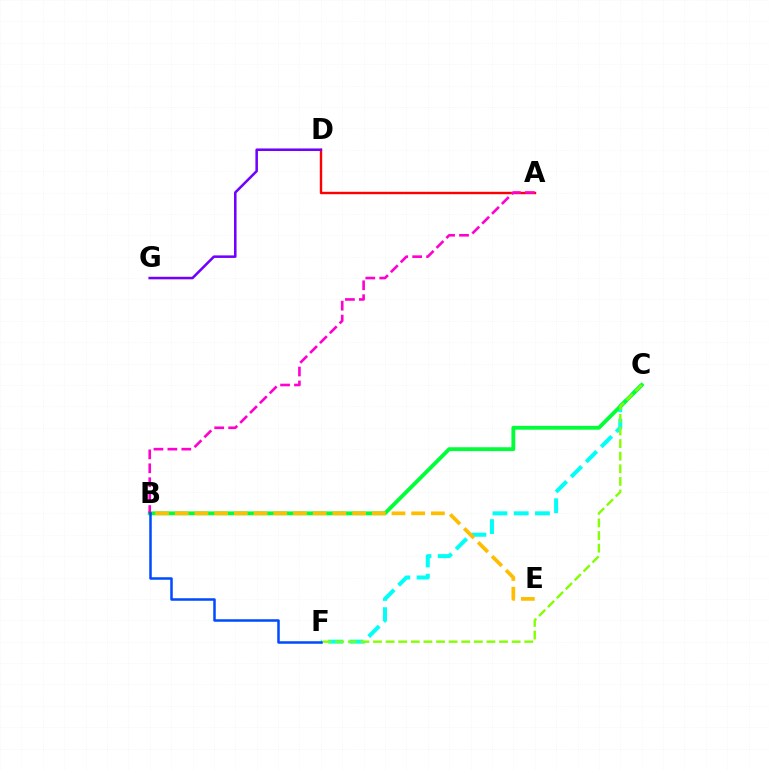{('C', 'F'): [{'color': '#00fff6', 'line_style': 'dashed', 'thickness': 2.89}, {'color': '#84ff00', 'line_style': 'dashed', 'thickness': 1.71}], ('A', 'D'): [{'color': '#ff0000', 'line_style': 'solid', 'thickness': 1.73}], ('D', 'G'): [{'color': '#7200ff', 'line_style': 'solid', 'thickness': 1.83}], ('B', 'C'): [{'color': '#00ff39', 'line_style': 'solid', 'thickness': 2.77}], ('B', 'E'): [{'color': '#ffbd00', 'line_style': 'dashed', 'thickness': 2.68}], ('A', 'B'): [{'color': '#ff00cf', 'line_style': 'dashed', 'thickness': 1.89}], ('B', 'F'): [{'color': '#004bff', 'line_style': 'solid', 'thickness': 1.81}]}